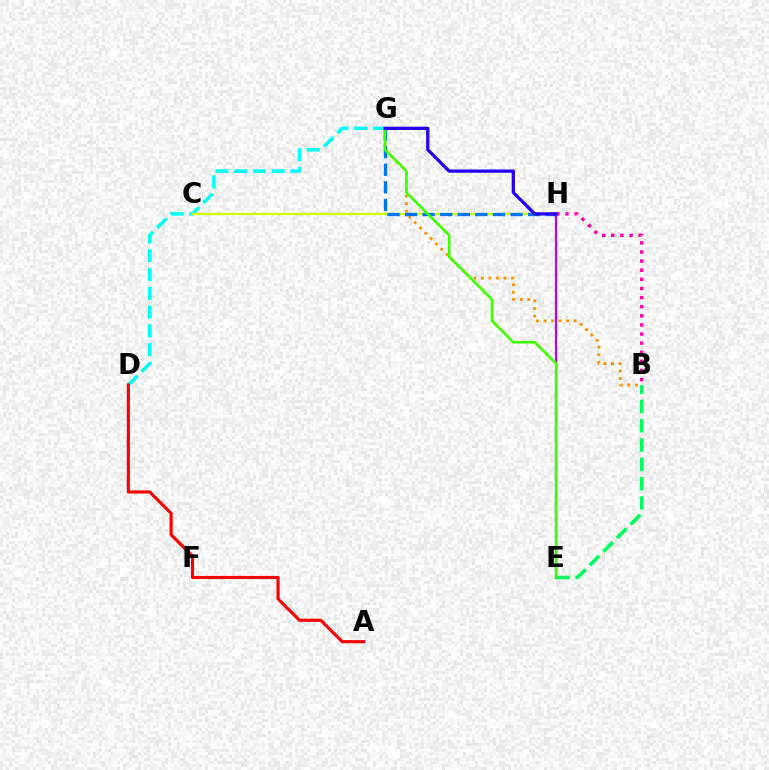{('D', 'G'): [{'color': '#00fff6', 'line_style': 'dashed', 'thickness': 2.55}], ('E', 'H'): [{'color': '#b900ff', 'line_style': 'solid', 'thickness': 1.57}], ('B', 'H'): [{'color': '#ff00ac', 'line_style': 'dotted', 'thickness': 2.48}], ('C', 'H'): [{'color': '#d1ff00', 'line_style': 'solid', 'thickness': 1.64}], ('B', 'G'): [{'color': '#ff9400', 'line_style': 'dotted', 'thickness': 2.04}], ('B', 'E'): [{'color': '#00ff5c', 'line_style': 'dashed', 'thickness': 2.62}], ('G', 'H'): [{'color': '#0074ff', 'line_style': 'dashed', 'thickness': 2.39}, {'color': '#2500ff', 'line_style': 'solid', 'thickness': 2.36}], ('E', 'G'): [{'color': '#3dff00', 'line_style': 'solid', 'thickness': 1.88}], ('A', 'D'): [{'color': '#ff0000', 'line_style': 'solid', 'thickness': 2.24}]}